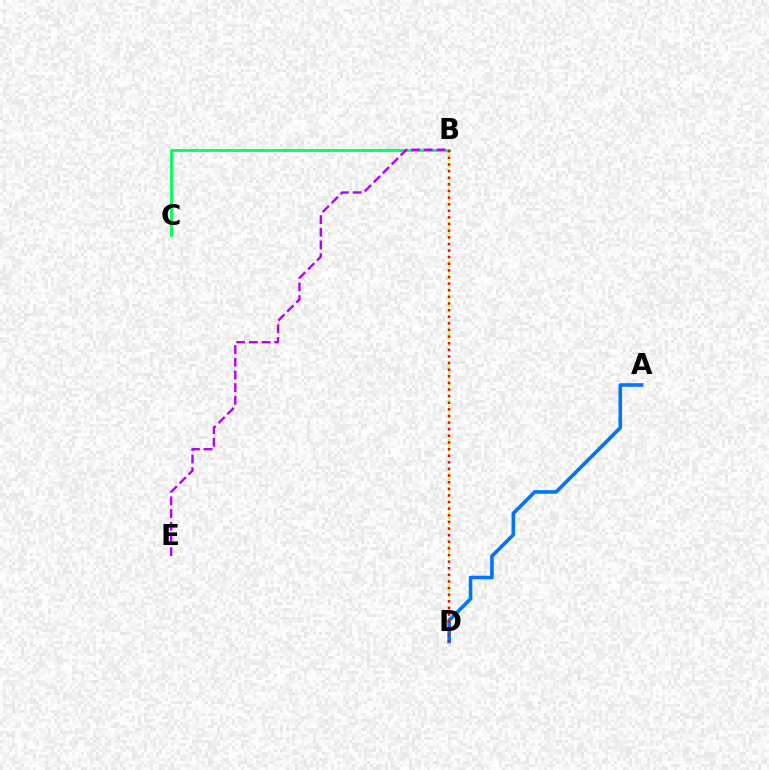{('B', 'C'): [{'color': '#00ff5c', 'line_style': 'solid', 'thickness': 2.03}], ('B', 'D'): [{'color': '#d1ff00', 'line_style': 'dotted', 'thickness': 1.52}, {'color': '#ff0000', 'line_style': 'dotted', 'thickness': 1.8}], ('A', 'D'): [{'color': '#0074ff', 'line_style': 'solid', 'thickness': 2.58}], ('B', 'E'): [{'color': '#b900ff', 'line_style': 'dashed', 'thickness': 1.72}]}